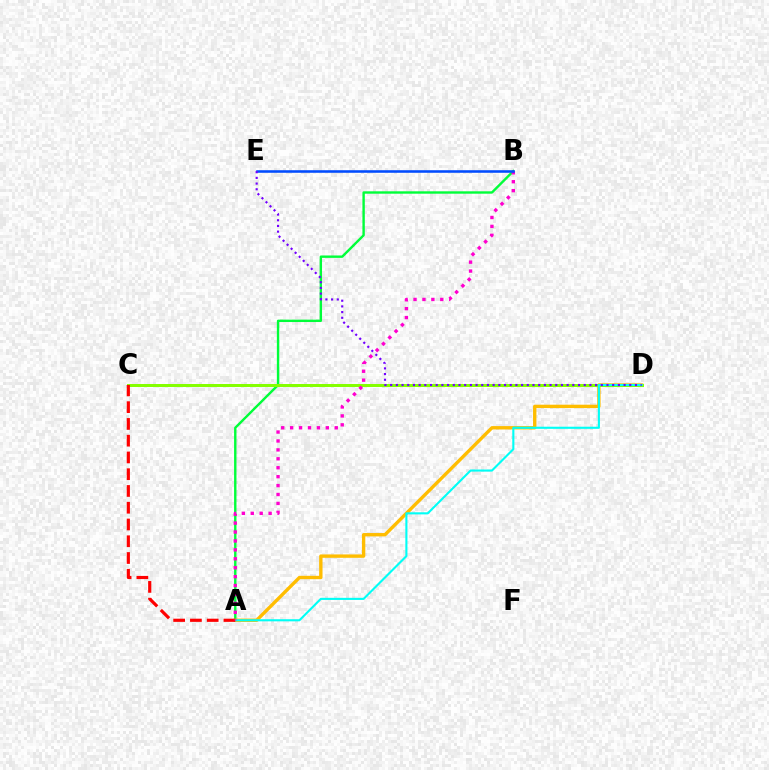{('A', 'B'): [{'color': '#00ff39', 'line_style': 'solid', 'thickness': 1.72}, {'color': '#ff00cf', 'line_style': 'dotted', 'thickness': 2.42}], ('A', 'D'): [{'color': '#ffbd00', 'line_style': 'solid', 'thickness': 2.43}, {'color': '#00fff6', 'line_style': 'solid', 'thickness': 1.52}], ('C', 'D'): [{'color': '#84ff00', 'line_style': 'solid', 'thickness': 2.15}], ('A', 'C'): [{'color': '#ff0000', 'line_style': 'dashed', 'thickness': 2.28}], ('B', 'E'): [{'color': '#004bff', 'line_style': 'solid', 'thickness': 1.84}], ('D', 'E'): [{'color': '#7200ff', 'line_style': 'dotted', 'thickness': 1.55}]}